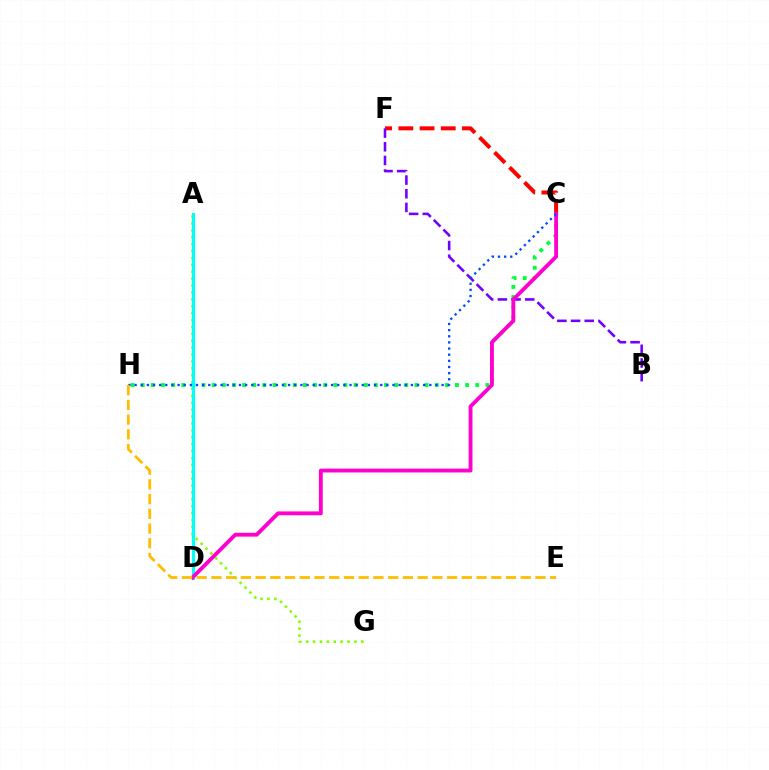{('C', 'H'): [{'color': '#00ff39', 'line_style': 'dotted', 'thickness': 2.75}, {'color': '#004bff', 'line_style': 'dotted', 'thickness': 1.67}], ('C', 'F'): [{'color': '#ff0000', 'line_style': 'dashed', 'thickness': 2.88}], ('A', 'G'): [{'color': '#84ff00', 'line_style': 'dotted', 'thickness': 1.87}], ('A', 'D'): [{'color': '#00fff6', 'line_style': 'solid', 'thickness': 2.27}], ('B', 'F'): [{'color': '#7200ff', 'line_style': 'dashed', 'thickness': 1.86}], ('C', 'D'): [{'color': '#ff00cf', 'line_style': 'solid', 'thickness': 2.77}], ('E', 'H'): [{'color': '#ffbd00', 'line_style': 'dashed', 'thickness': 2.0}]}